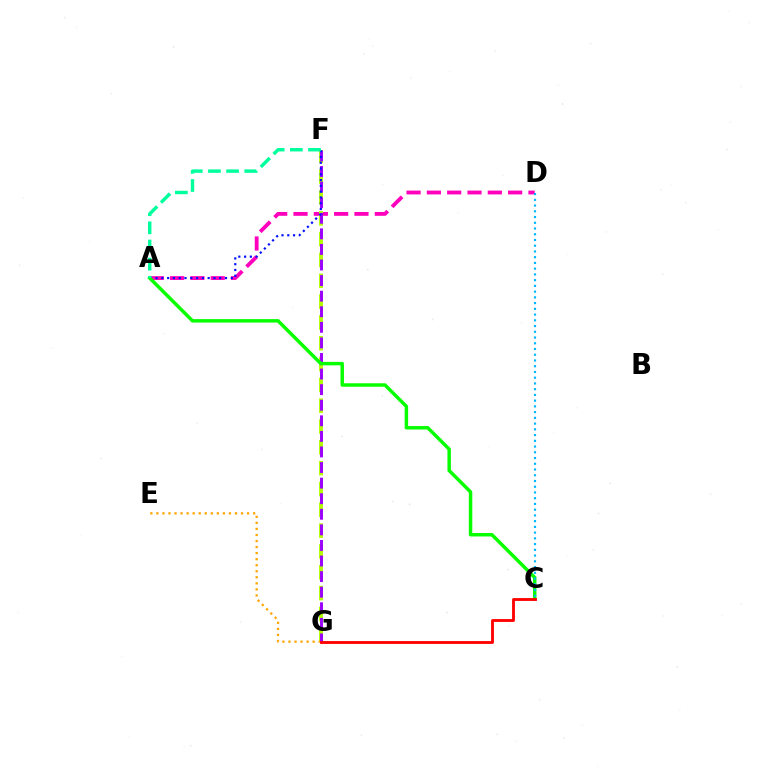{('A', 'D'): [{'color': '#ff00bd', 'line_style': 'dashed', 'thickness': 2.76}], ('F', 'G'): [{'color': '#b3ff00', 'line_style': 'dashed', 'thickness': 2.83}, {'color': '#9b00ff', 'line_style': 'dashed', 'thickness': 2.12}], ('E', 'G'): [{'color': '#ffa500', 'line_style': 'dotted', 'thickness': 1.64}], ('A', 'F'): [{'color': '#0010ff', 'line_style': 'dotted', 'thickness': 1.57}, {'color': '#00ff9d', 'line_style': 'dashed', 'thickness': 2.47}], ('A', 'C'): [{'color': '#08ff00', 'line_style': 'solid', 'thickness': 2.49}], ('C', 'G'): [{'color': '#ff0000', 'line_style': 'solid', 'thickness': 2.05}], ('C', 'D'): [{'color': '#00b5ff', 'line_style': 'dotted', 'thickness': 1.56}]}